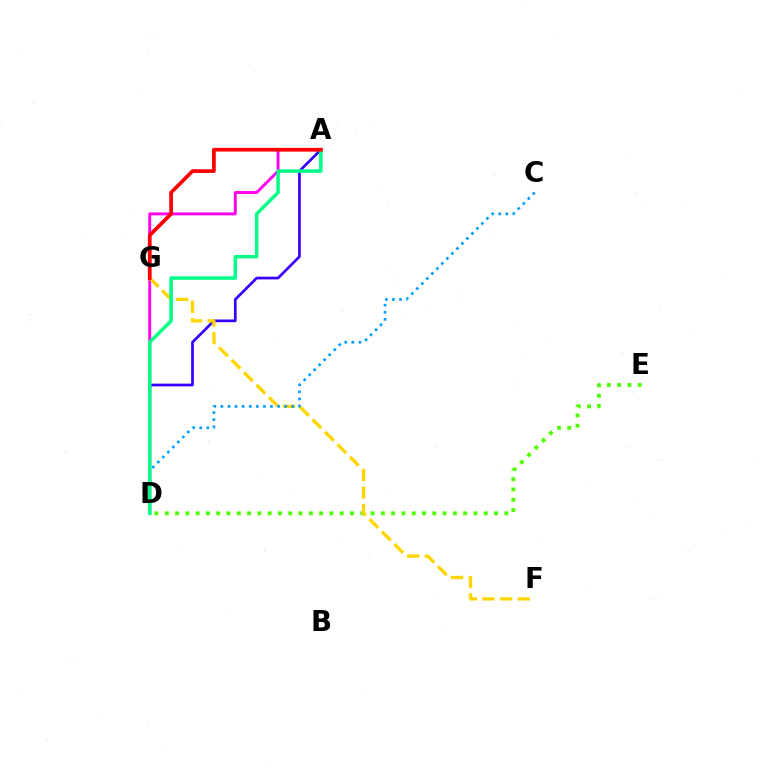{('D', 'E'): [{'color': '#4fff00', 'line_style': 'dotted', 'thickness': 2.8}], ('A', 'D'): [{'color': '#ff00ed', 'line_style': 'solid', 'thickness': 2.09}, {'color': '#3700ff', 'line_style': 'solid', 'thickness': 1.95}, {'color': '#00ff86', 'line_style': 'solid', 'thickness': 2.52}], ('F', 'G'): [{'color': '#ffd500', 'line_style': 'dashed', 'thickness': 2.39}], ('C', 'D'): [{'color': '#009eff', 'line_style': 'dotted', 'thickness': 1.93}], ('A', 'G'): [{'color': '#ff0000', 'line_style': 'solid', 'thickness': 2.67}]}